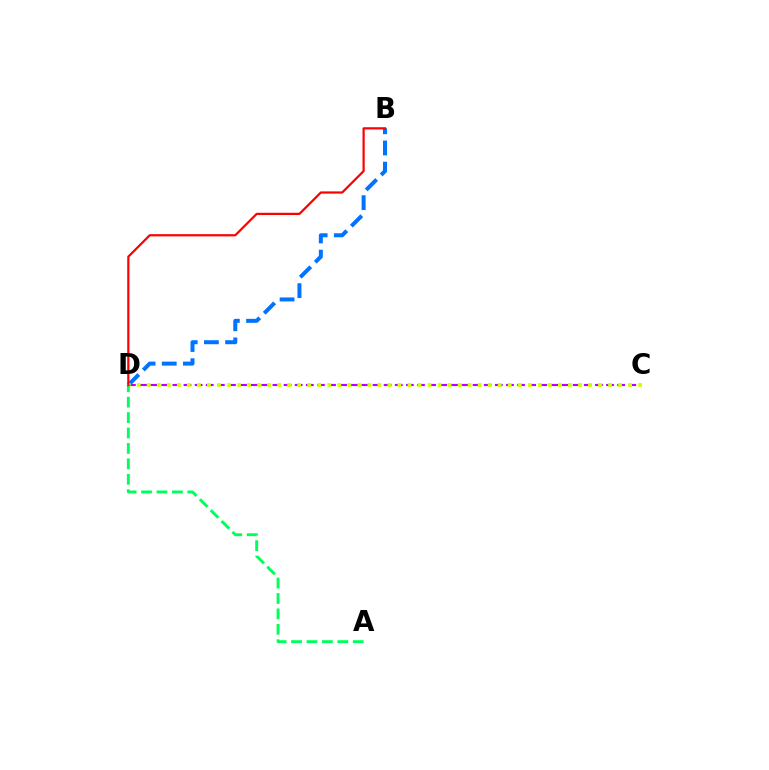{('C', 'D'): [{'color': '#b900ff', 'line_style': 'dashed', 'thickness': 1.51}, {'color': '#d1ff00', 'line_style': 'dotted', 'thickness': 2.72}], ('B', 'D'): [{'color': '#0074ff', 'line_style': 'dashed', 'thickness': 2.88}, {'color': '#ff0000', 'line_style': 'solid', 'thickness': 1.6}], ('A', 'D'): [{'color': '#00ff5c', 'line_style': 'dashed', 'thickness': 2.09}]}